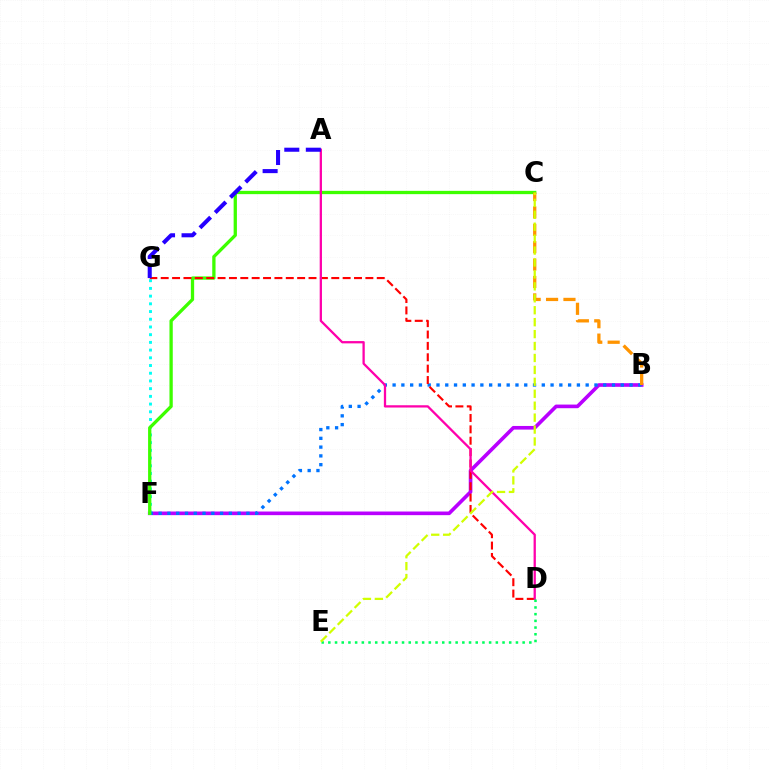{('B', 'F'): [{'color': '#b900ff', 'line_style': 'solid', 'thickness': 2.62}, {'color': '#0074ff', 'line_style': 'dotted', 'thickness': 2.38}], ('F', 'G'): [{'color': '#00fff6', 'line_style': 'dotted', 'thickness': 2.1}], ('C', 'F'): [{'color': '#3dff00', 'line_style': 'solid', 'thickness': 2.37}], ('B', 'C'): [{'color': '#ff9400', 'line_style': 'dashed', 'thickness': 2.36}], ('D', 'G'): [{'color': '#ff0000', 'line_style': 'dashed', 'thickness': 1.54}], ('A', 'D'): [{'color': '#ff00ac', 'line_style': 'solid', 'thickness': 1.65}], ('D', 'E'): [{'color': '#00ff5c', 'line_style': 'dotted', 'thickness': 1.82}], ('A', 'G'): [{'color': '#2500ff', 'line_style': 'dashed', 'thickness': 2.92}], ('C', 'E'): [{'color': '#d1ff00', 'line_style': 'dashed', 'thickness': 1.62}]}